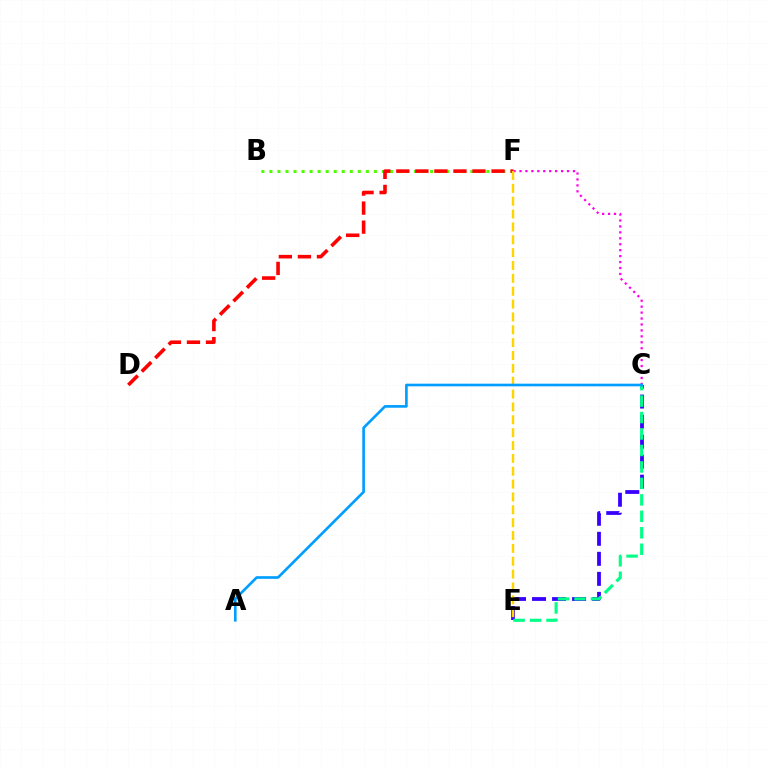{('B', 'F'): [{'color': '#4fff00', 'line_style': 'dotted', 'thickness': 2.18}], ('C', 'F'): [{'color': '#ff00ed', 'line_style': 'dotted', 'thickness': 1.61}], ('C', 'E'): [{'color': '#3700ff', 'line_style': 'dashed', 'thickness': 2.72}, {'color': '#00ff86', 'line_style': 'dashed', 'thickness': 2.24}], ('D', 'F'): [{'color': '#ff0000', 'line_style': 'dashed', 'thickness': 2.59}], ('E', 'F'): [{'color': '#ffd500', 'line_style': 'dashed', 'thickness': 1.75}], ('A', 'C'): [{'color': '#009eff', 'line_style': 'solid', 'thickness': 1.91}]}